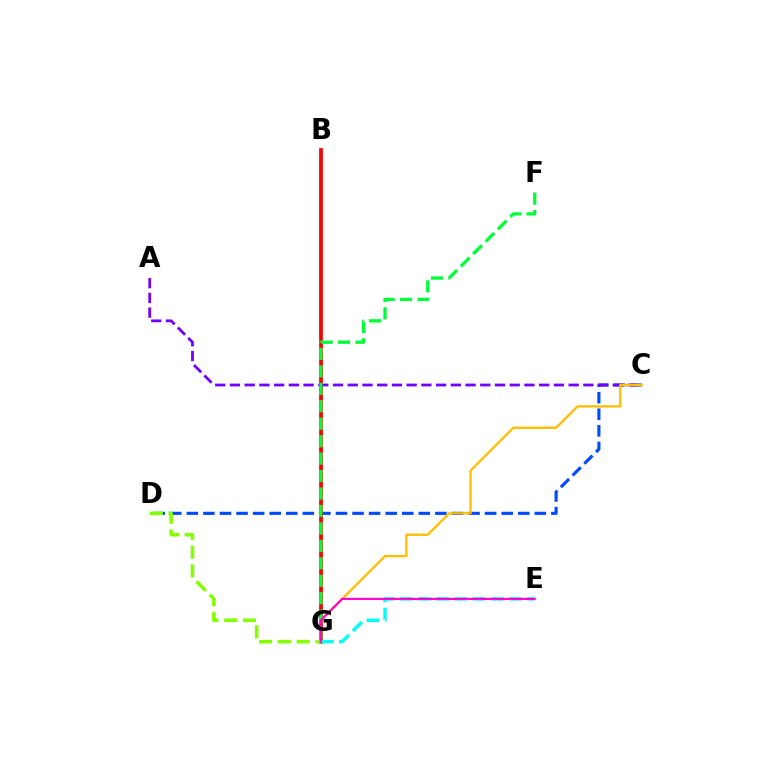{('C', 'D'): [{'color': '#004bff', 'line_style': 'dashed', 'thickness': 2.25}], ('B', 'G'): [{'color': '#ff0000', 'line_style': 'solid', 'thickness': 2.68}], ('A', 'C'): [{'color': '#7200ff', 'line_style': 'dashed', 'thickness': 2.0}], ('C', 'G'): [{'color': '#ffbd00', 'line_style': 'solid', 'thickness': 1.66}], ('F', 'G'): [{'color': '#00ff39', 'line_style': 'dashed', 'thickness': 2.37}], ('D', 'G'): [{'color': '#84ff00', 'line_style': 'dashed', 'thickness': 2.55}], ('E', 'G'): [{'color': '#00fff6', 'line_style': 'dashed', 'thickness': 2.47}, {'color': '#ff00cf', 'line_style': 'solid', 'thickness': 1.53}]}